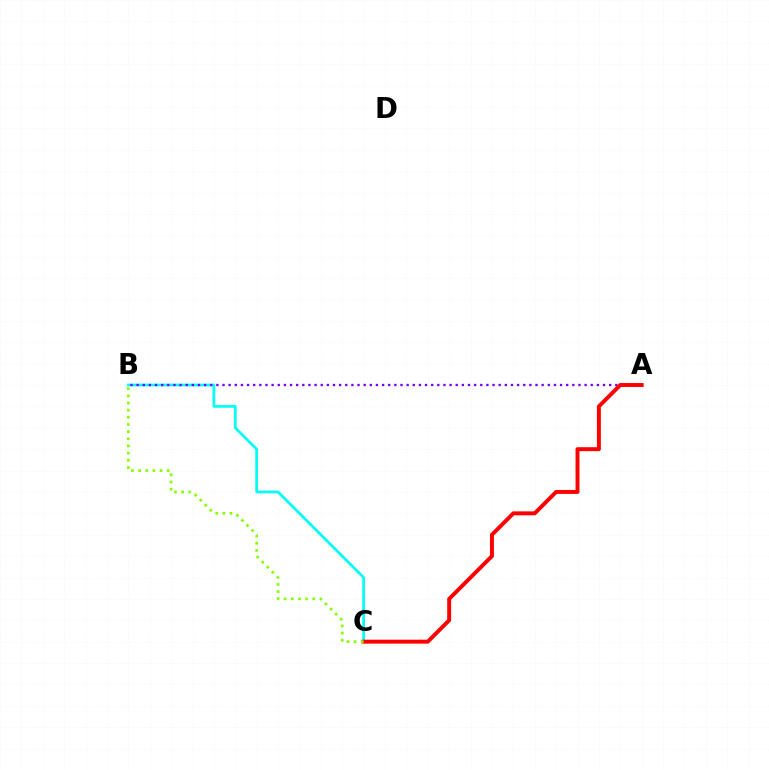{('B', 'C'): [{'color': '#00fff6', 'line_style': 'solid', 'thickness': 1.96}, {'color': '#84ff00', 'line_style': 'dotted', 'thickness': 1.95}], ('A', 'B'): [{'color': '#7200ff', 'line_style': 'dotted', 'thickness': 1.67}], ('A', 'C'): [{'color': '#ff0000', 'line_style': 'solid', 'thickness': 2.84}]}